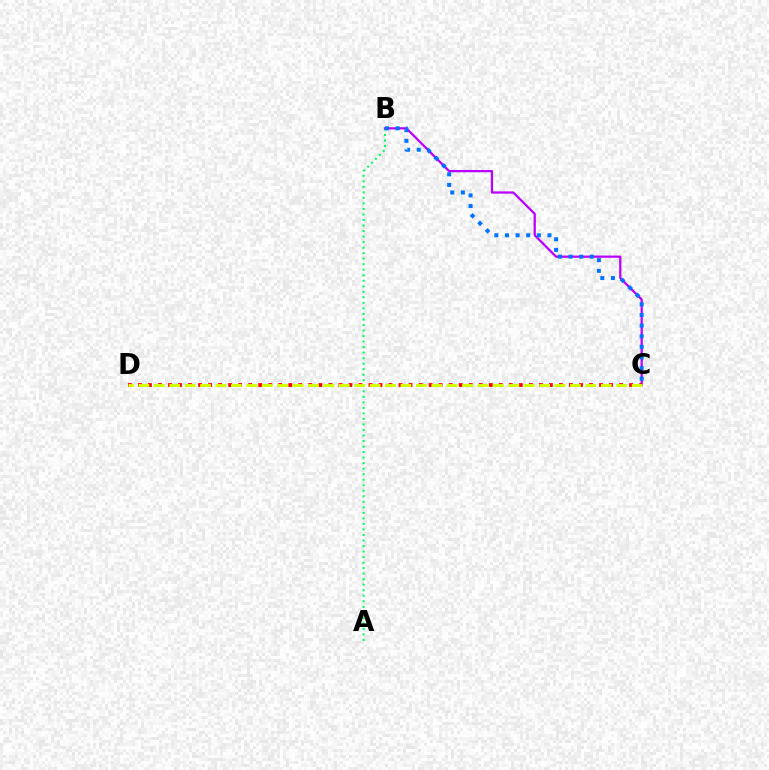{('A', 'B'): [{'color': '#00ff5c', 'line_style': 'dotted', 'thickness': 1.5}], ('B', 'C'): [{'color': '#b900ff', 'line_style': 'solid', 'thickness': 1.62}, {'color': '#0074ff', 'line_style': 'dotted', 'thickness': 2.89}], ('C', 'D'): [{'color': '#ff0000', 'line_style': 'dotted', 'thickness': 2.72}, {'color': '#d1ff00', 'line_style': 'dashed', 'thickness': 2.09}]}